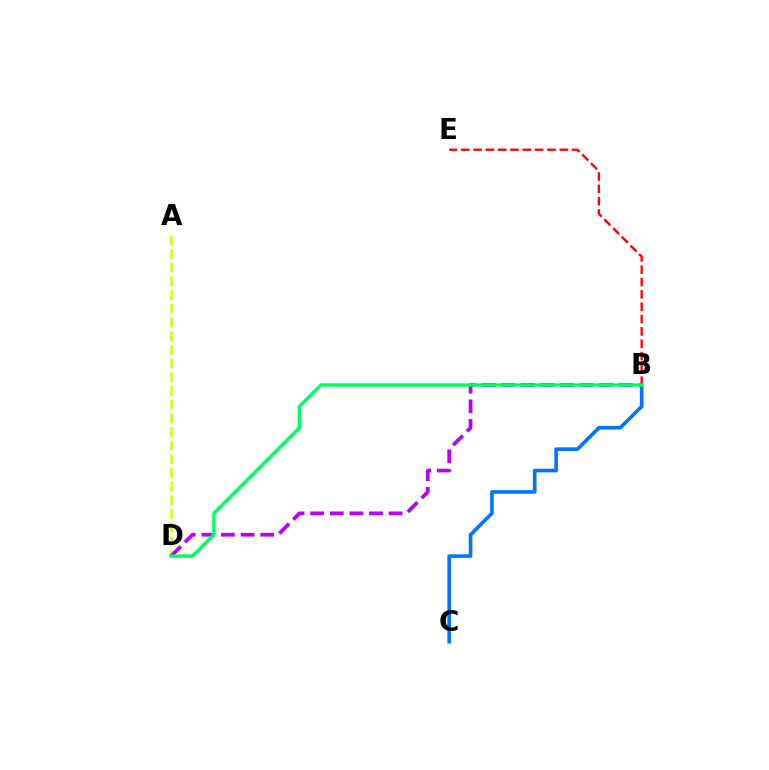{('A', 'D'): [{'color': '#d1ff00', 'line_style': 'dashed', 'thickness': 1.86}], ('B', 'E'): [{'color': '#ff0000', 'line_style': 'dashed', 'thickness': 1.67}], ('B', 'C'): [{'color': '#0074ff', 'line_style': 'solid', 'thickness': 2.61}], ('B', 'D'): [{'color': '#b900ff', 'line_style': 'dashed', 'thickness': 2.66}, {'color': '#00ff5c', 'line_style': 'solid', 'thickness': 2.44}]}